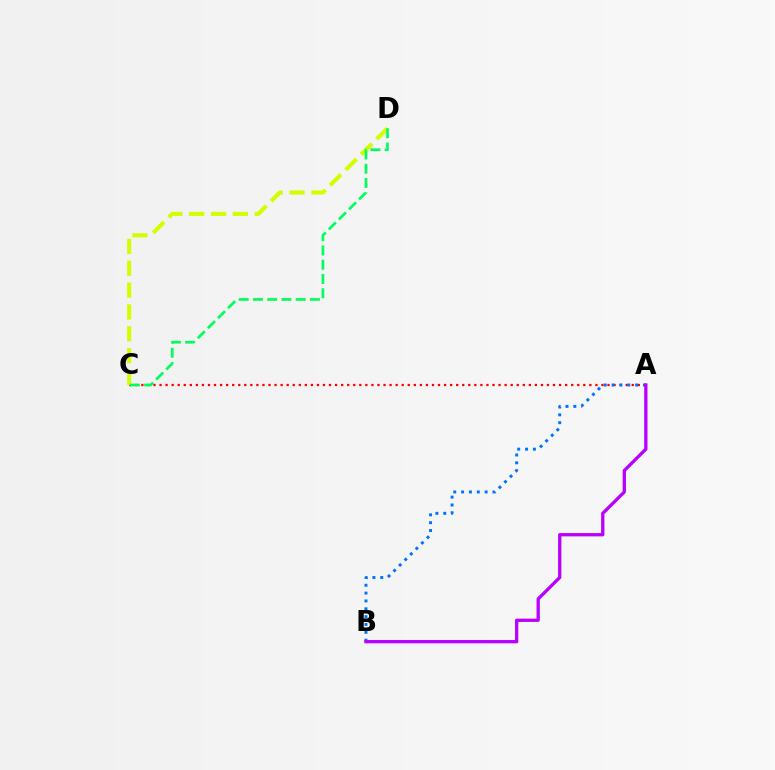{('A', 'C'): [{'color': '#ff0000', 'line_style': 'dotted', 'thickness': 1.64}], ('A', 'B'): [{'color': '#0074ff', 'line_style': 'dotted', 'thickness': 2.13}, {'color': '#b900ff', 'line_style': 'solid', 'thickness': 2.36}], ('C', 'D'): [{'color': '#d1ff00', 'line_style': 'dashed', 'thickness': 2.97}, {'color': '#00ff5c', 'line_style': 'dashed', 'thickness': 1.93}]}